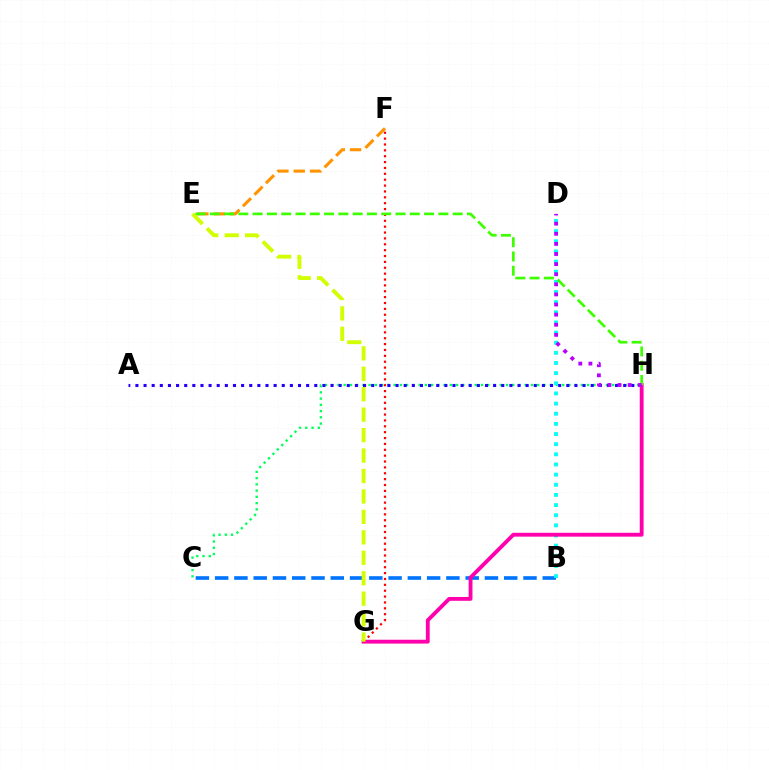{('C', 'H'): [{'color': '#00ff5c', 'line_style': 'dotted', 'thickness': 1.7}], ('F', 'G'): [{'color': '#ff0000', 'line_style': 'dotted', 'thickness': 1.6}], ('B', 'C'): [{'color': '#0074ff', 'line_style': 'dashed', 'thickness': 2.62}], ('A', 'H'): [{'color': '#2500ff', 'line_style': 'dotted', 'thickness': 2.21}], ('B', 'D'): [{'color': '#00fff6', 'line_style': 'dotted', 'thickness': 2.76}], ('E', 'F'): [{'color': '#ff9400', 'line_style': 'dashed', 'thickness': 2.21}], ('G', 'H'): [{'color': '#ff00ac', 'line_style': 'solid', 'thickness': 2.77}], ('E', 'G'): [{'color': '#d1ff00', 'line_style': 'dashed', 'thickness': 2.78}], ('E', 'H'): [{'color': '#3dff00', 'line_style': 'dashed', 'thickness': 1.94}], ('D', 'H'): [{'color': '#b900ff', 'line_style': 'dotted', 'thickness': 2.75}]}